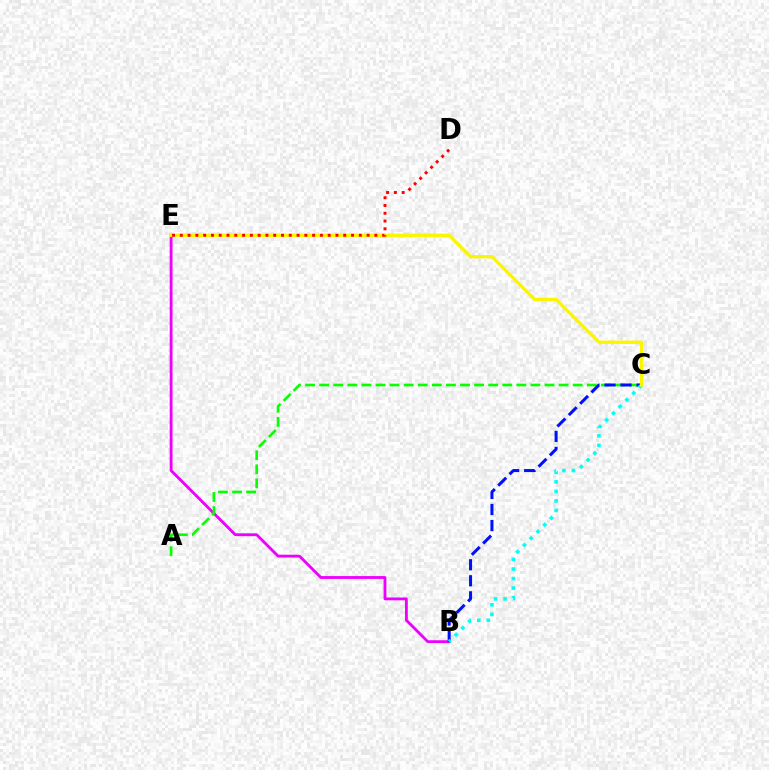{('B', 'E'): [{'color': '#ee00ff', 'line_style': 'solid', 'thickness': 2.04}], ('A', 'C'): [{'color': '#08ff00', 'line_style': 'dashed', 'thickness': 1.91}], ('B', 'C'): [{'color': '#0010ff', 'line_style': 'dashed', 'thickness': 2.18}, {'color': '#00fff6', 'line_style': 'dotted', 'thickness': 2.59}], ('C', 'E'): [{'color': '#fcf500', 'line_style': 'solid', 'thickness': 2.4}], ('D', 'E'): [{'color': '#ff0000', 'line_style': 'dotted', 'thickness': 2.11}]}